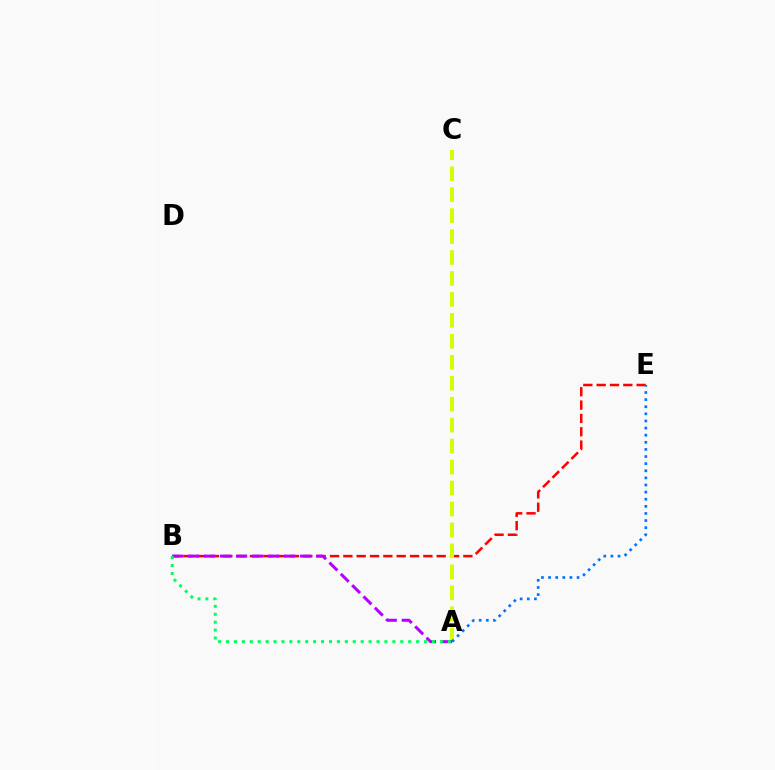{('B', 'E'): [{'color': '#ff0000', 'line_style': 'dashed', 'thickness': 1.81}], ('A', 'C'): [{'color': '#d1ff00', 'line_style': 'dashed', 'thickness': 2.85}], ('A', 'B'): [{'color': '#b900ff', 'line_style': 'dashed', 'thickness': 2.17}, {'color': '#00ff5c', 'line_style': 'dotted', 'thickness': 2.15}], ('A', 'E'): [{'color': '#0074ff', 'line_style': 'dotted', 'thickness': 1.93}]}